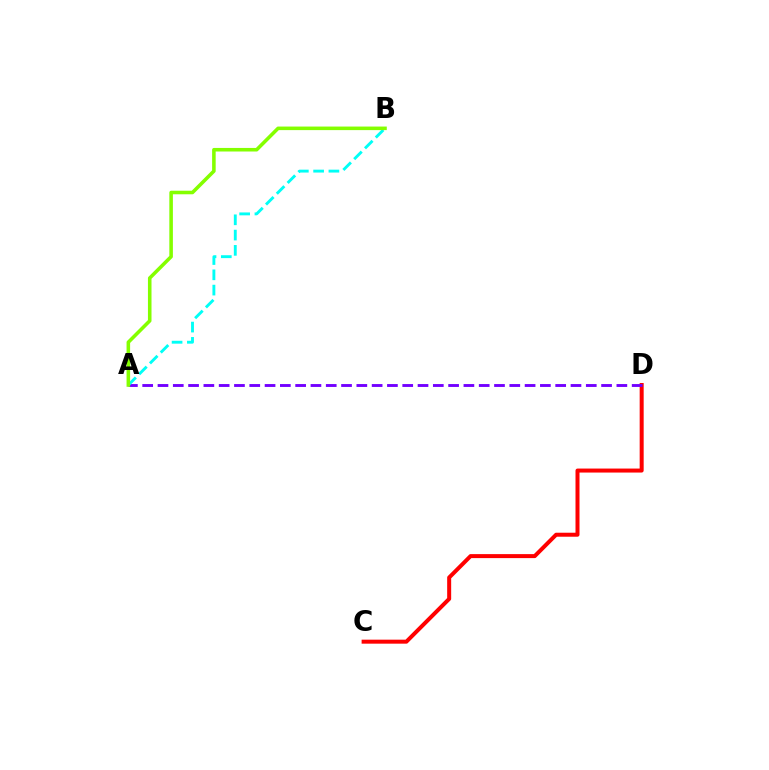{('C', 'D'): [{'color': '#ff0000', 'line_style': 'solid', 'thickness': 2.88}], ('A', 'D'): [{'color': '#7200ff', 'line_style': 'dashed', 'thickness': 2.08}], ('A', 'B'): [{'color': '#00fff6', 'line_style': 'dashed', 'thickness': 2.08}, {'color': '#84ff00', 'line_style': 'solid', 'thickness': 2.56}]}